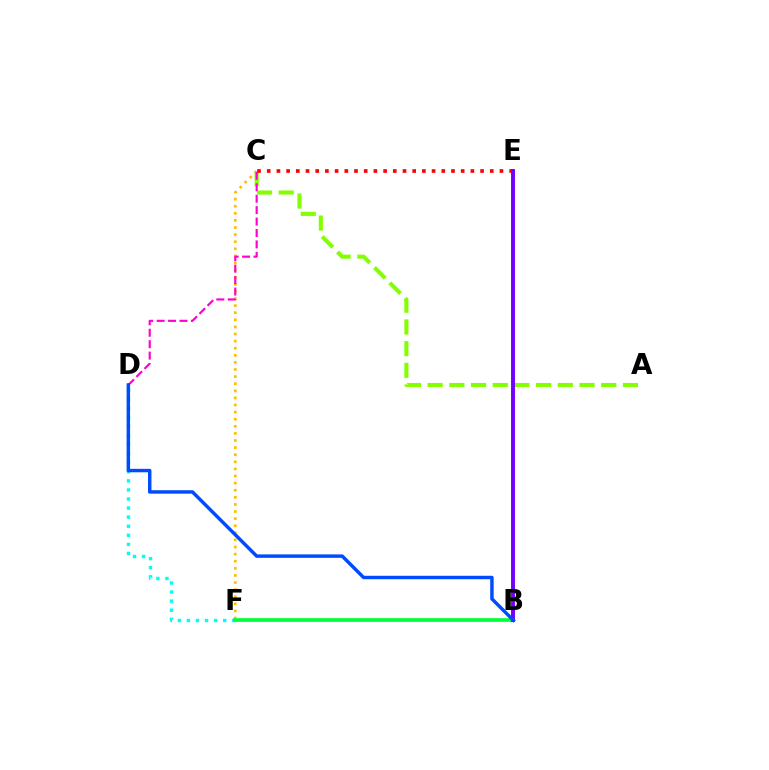{('C', 'F'): [{'color': '#ffbd00', 'line_style': 'dotted', 'thickness': 1.93}], ('A', 'C'): [{'color': '#84ff00', 'line_style': 'dashed', 'thickness': 2.95}], ('C', 'E'): [{'color': '#ff0000', 'line_style': 'dotted', 'thickness': 2.64}], ('D', 'F'): [{'color': '#00fff6', 'line_style': 'dotted', 'thickness': 2.46}], ('B', 'F'): [{'color': '#00ff39', 'line_style': 'solid', 'thickness': 2.65}], ('C', 'D'): [{'color': '#ff00cf', 'line_style': 'dashed', 'thickness': 1.55}], ('B', 'E'): [{'color': '#7200ff', 'line_style': 'solid', 'thickness': 2.82}], ('B', 'D'): [{'color': '#004bff', 'line_style': 'solid', 'thickness': 2.48}]}